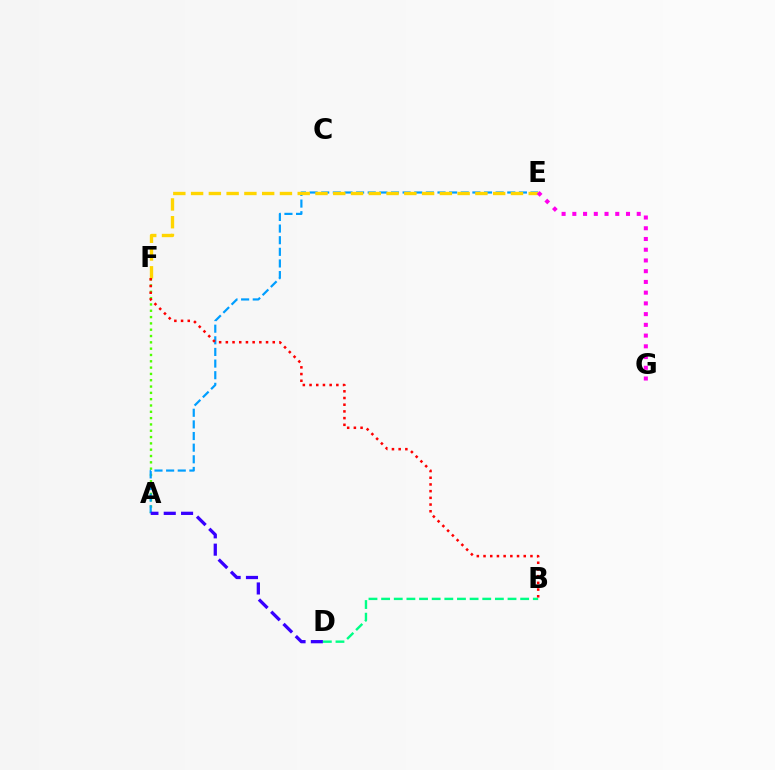{('A', 'F'): [{'color': '#4fff00', 'line_style': 'dotted', 'thickness': 1.72}], ('A', 'E'): [{'color': '#009eff', 'line_style': 'dashed', 'thickness': 1.58}], ('A', 'D'): [{'color': '#3700ff', 'line_style': 'dashed', 'thickness': 2.35}], ('E', 'F'): [{'color': '#ffd500', 'line_style': 'dashed', 'thickness': 2.41}], ('E', 'G'): [{'color': '#ff00ed', 'line_style': 'dotted', 'thickness': 2.92}], ('B', 'D'): [{'color': '#00ff86', 'line_style': 'dashed', 'thickness': 1.72}], ('B', 'F'): [{'color': '#ff0000', 'line_style': 'dotted', 'thickness': 1.82}]}